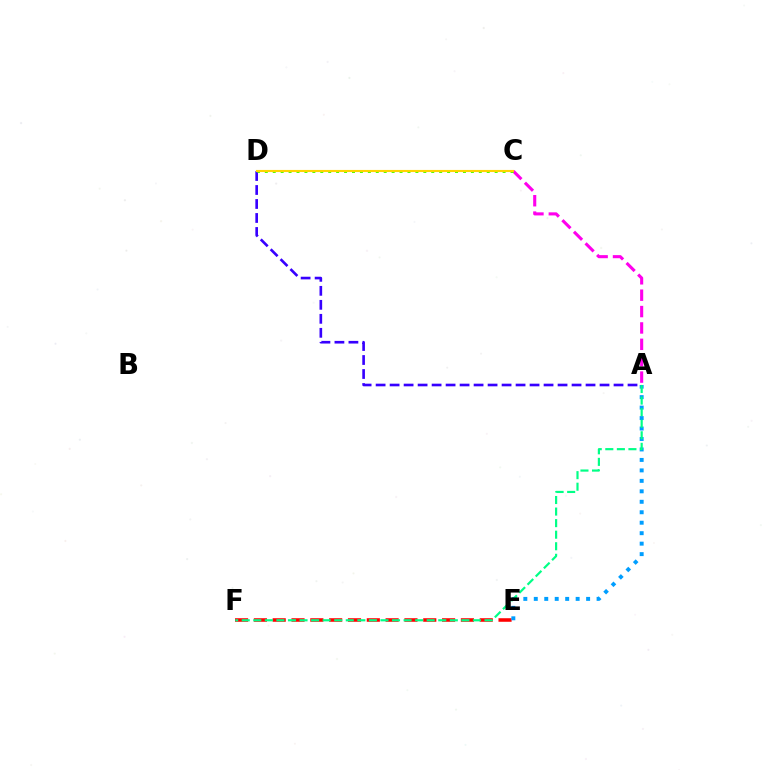{('E', 'F'): [{'color': '#ff0000', 'line_style': 'dashed', 'thickness': 2.56}], ('A', 'C'): [{'color': '#ff00ed', 'line_style': 'dashed', 'thickness': 2.23}], ('A', 'E'): [{'color': '#009eff', 'line_style': 'dotted', 'thickness': 2.84}], ('A', 'F'): [{'color': '#00ff86', 'line_style': 'dashed', 'thickness': 1.57}], ('A', 'D'): [{'color': '#3700ff', 'line_style': 'dashed', 'thickness': 1.9}], ('C', 'D'): [{'color': '#4fff00', 'line_style': 'dotted', 'thickness': 2.15}, {'color': '#ffd500', 'line_style': 'solid', 'thickness': 1.53}]}